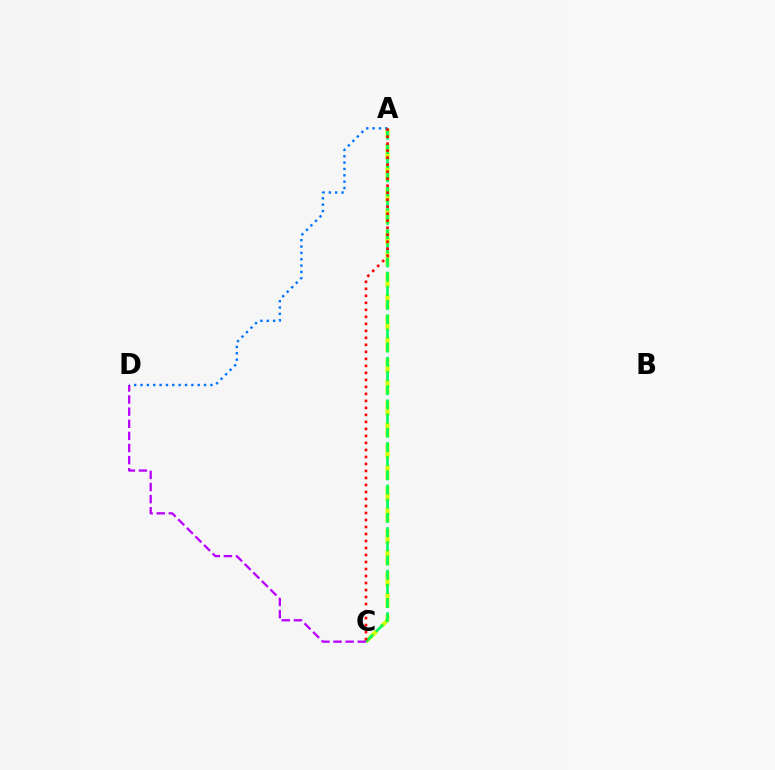{('A', 'C'): [{'color': '#d1ff00', 'line_style': 'dashed', 'thickness': 2.9}, {'color': '#00ff5c', 'line_style': 'dashed', 'thickness': 1.93}, {'color': '#ff0000', 'line_style': 'dotted', 'thickness': 1.9}], ('A', 'D'): [{'color': '#0074ff', 'line_style': 'dotted', 'thickness': 1.73}], ('C', 'D'): [{'color': '#b900ff', 'line_style': 'dashed', 'thickness': 1.65}]}